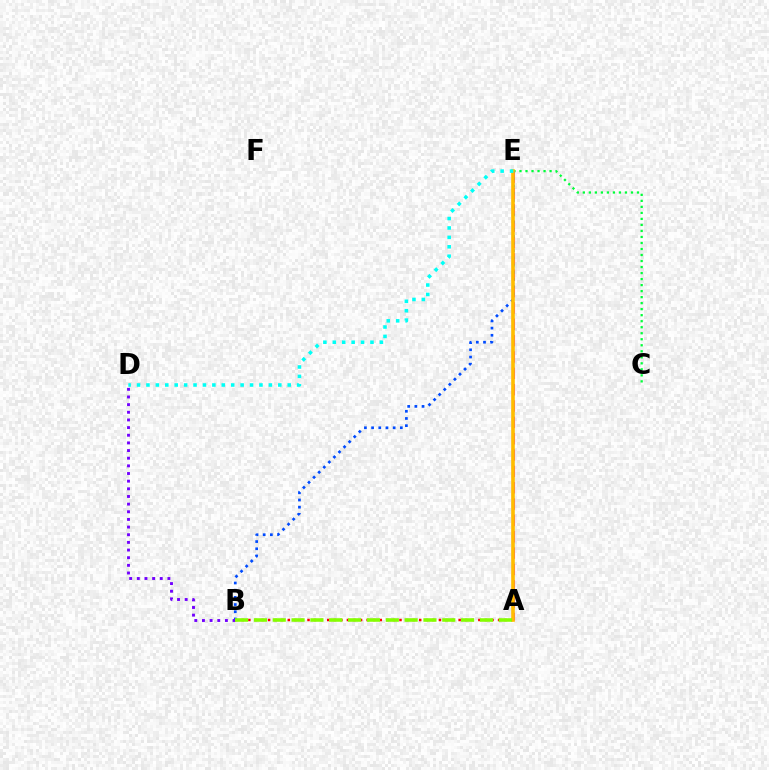{('C', 'E'): [{'color': '#00ff39', 'line_style': 'dotted', 'thickness': 1.63}], ('A', 'E'): [{'color': '#ff00cf', 'line_style': 'dashed', 'thickness': 2.22}, {'color': '#ffbd00', 'line_style': 'solid', 'thickness': 2.6}], ('A', 'B'): [{'color': '#ff0000', 'line_style': 'dotted', 'thickness': 1.79}, {'color': '#84ff00', 'line_style': 'dashed', 'thickness': 2.56}], ('B', 'E'): [{'color': '#004bff', 'line_style': 'dotted', 'thickness': 1.95}], ('B', 'D'): [{'color': '#7200ff', 'line_style': 'dotted', 'thickness': 2.08}], ('D', 'E'): [{'color': '#00fff6', 'line_style': 'dotted', 'thickness': 2.56}]}